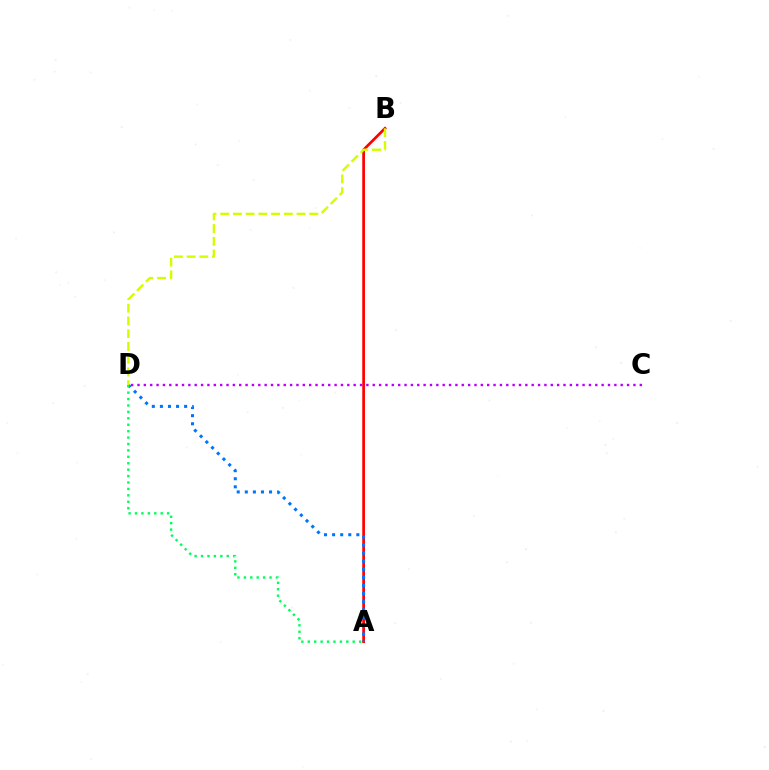{('A', 'B'): [{'color': '#ff0000', 'line_style': 'solid', 'thickness': 1.95}], ('A', 'D'): [{'color': '#0074ff', 'line_style': 'dotted', 'thickness': 2.19}, {'color': '#00ff5c', 'line_style': 'dotted', 'thickness': 1.74}], ('B', 'D'): [{'color': '#d1ff00', 'line_style': 'dashed', 'thickness': 1.73}], ('C', 'D'): [{'color': '#b900ff', 'line_style': 'dotted', 'thickness': 1.73}]}